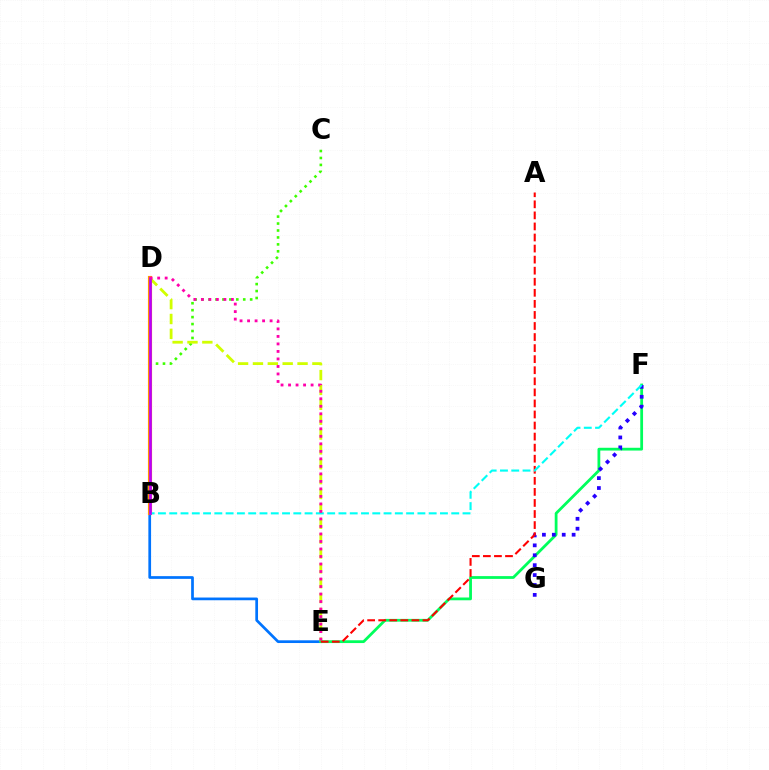{('B', 'E'): [{'color': '#0074ff', 'line_style': 'solid', 'thickness': 1.96}], ('B', 'C'): [{'color': '#3dff00', 'line_style': 'dotted', 'thickness': 1.89}], ('D', 'E'): [{'color': '#d1ff00', 'line_style': 'dashed', 'thickness': 2.02}, {'color': '#ff00ac', 'line_style': 'dotted', 'thickness': 2.04}], ('E', 'F'): [{'color': '#00ff5c', 'line_style': 'solid', 'thickness': 2.01}], ('B', 'D'): [{'color': '#ff9400', 'line_style': 'solid', 'thickness': 2.98}, {'color': '#b900ff', 'line_style': 'solid', 'thickness': 1.9}], ('F', 'G'): [{'color': '#2500ff', 'line_style': 'dotted', 'thickness': 2.69}], ('A', 'E'): [{'color': '#ff0000', 'line_style': 'dashed', 'thickness': 1.5}], ('B', 'F'): [{'color': '#00fff6', 'line_style': 'dashed', 'thickness': 1.53}]}